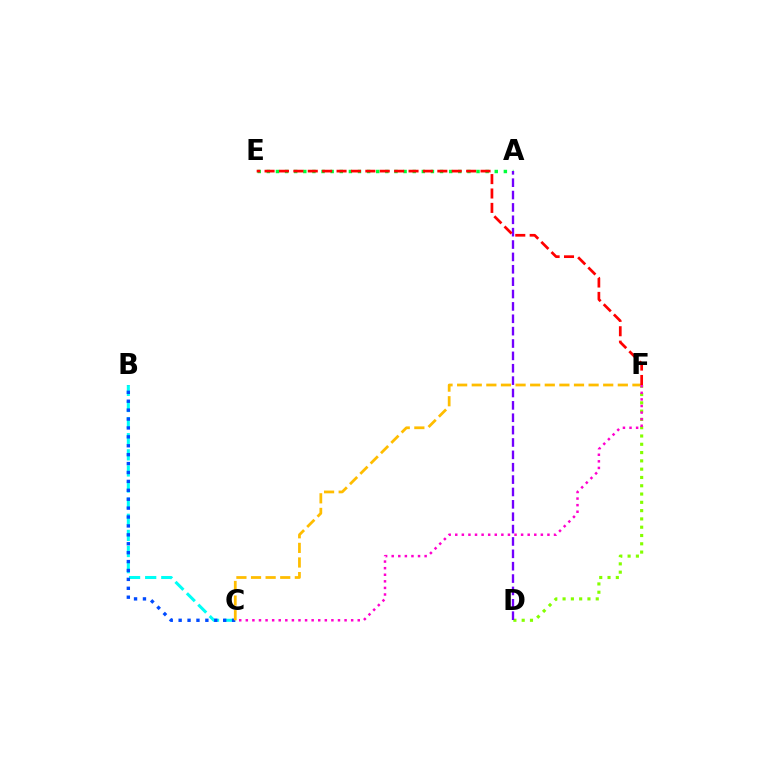{('B', 'C'): [{'color': '#00fff6', 'line_style': 'dashed', 'thickness': 2.19}, {'color': '#004bff', 'line_style': 'dotted', 'thickness': 2.42}], ('A', 'E'): [{'color': '#00ff39', 'line_style': 'dotted', 'thickness': 2.48}], ('D', 'F'): [{'color': '#84ff00', 'line_style': 'dotted', 'thickness': 2.25}], ('C', 'F'): [{'color': '#ffbd00', 'line_style': 'dashed', 'thickness': 1.98}, {'color': '#ff00cf', 'line_style': 'dotted', 'thickness': 1.79}], ('A', 'D'): [{'color': '#7200ff', 'line_style': 'dashed', 'thickness': 1.68}], ('E', 'F'): [{'color': '#ff0000', 'line_style': 'dashed', 'thickness': 1.96}]}